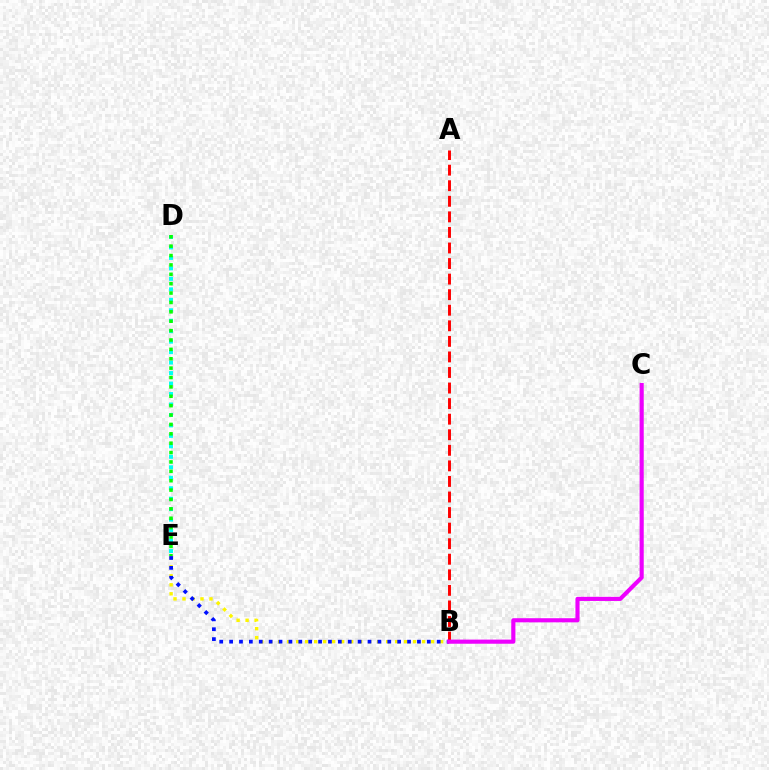{('D', 'E'): [{'color': '#00fff6', 'line_style': 'dotted', 'thickness': 2.84}, {'color': '#08ff00', 'line_style': 'dotted', 'thickness': 2.55}], ('B', 'E'): [{'color': '#fcf500', 'line_style': 'dotted', 'thickness': 2.44}, {'color': '#0010ff', 'line_style': 'dotted', 'thickness': 2.69}], ('A', 'B'): [{'color': '#ff0000', 'line_style': 'dashed', 'thickness': 2.11}], ('B', 'C'): [{'color': '#ee00ff', 'line_style': 'solid', 'thickness': 2.97}]}